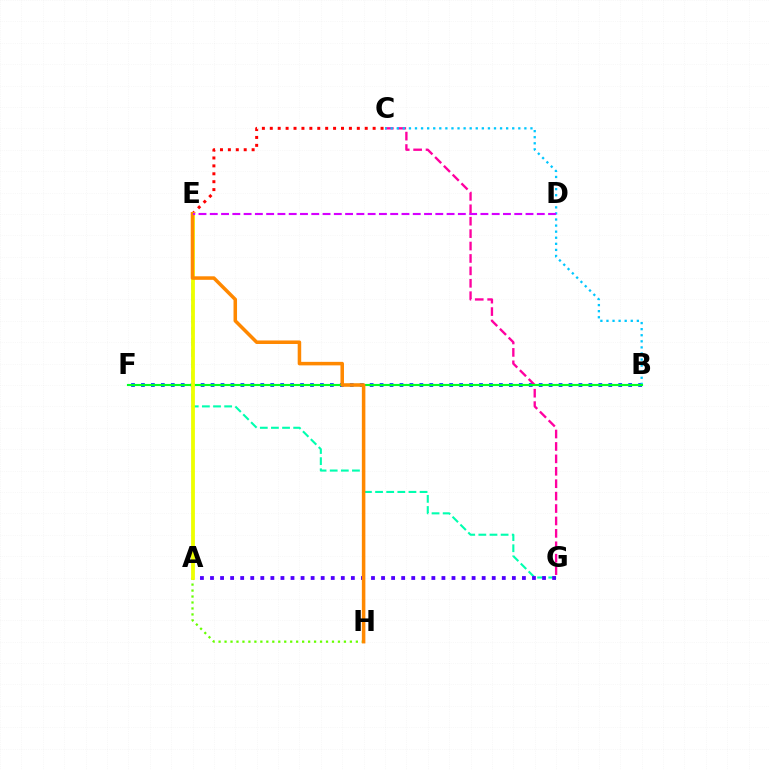{('B', 'F'): [{'color': '#003fff', 'line_style': 'dotted', 'thickness': 2.7}, {'color': '#00ff27', 'line_style': 'solid', 'thickness': 1.54}], ('C', 'E'): [{'color': '#ff0000', 'line_style': 'dotted', 'thickness': 2.15}], ('E', 'G'): [{'color': '#00ffaf', 'line_style': 'dashed', 'thickness': 1.51}], ('C', 'G'): [{'color': '#ff00a0', 'line_style': 'dashed', 'thickness': 1.69}], ('B', 'C'): [{'color': '#00c7ff', 'line_style': 'dotted', 'thickness': 1.65}], ('A', 'H'): [{'color': '#66ff00', 'line_style': 'dotted', 'thickness': 1.62}], ('A', 'G'): [{'color': '#4f00ff', 'line_style': 'dotted', 'thickness': 2.73}], ('A', 'E'): [{'color': '#eeff00', 'line_style': 'solid', 'thickness': 2.73}], ('E', 'H'): [{'color': '#ff8800', 'line_style': 'solid', 'thickness': 2.53}], ('D', 'E'): [{'color': '#d600ff', 'line_style': 'dashed', 'thickness': 1.53}]}